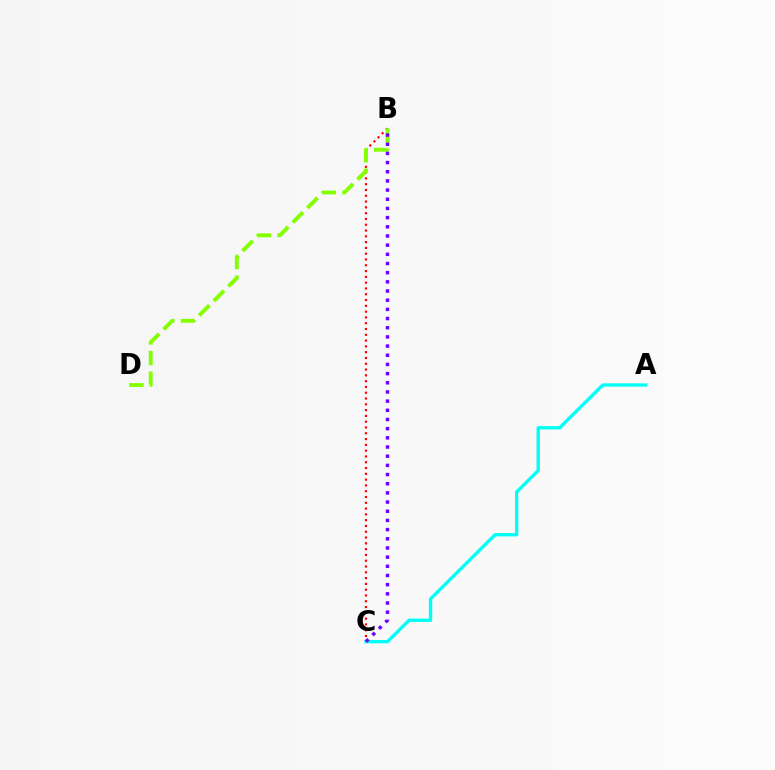{('B', 'C'): [{'color': '#ff0000', 'line_style': 'dotted', 'thickness': 1.57}, {'color': '#7200ff', 'line_style': 'dotted', 'thickness': 2.49}], ('B', 'D'): [{'color': '#84ff00', 'line_style': 'dashed', 'thickness': 2.8}], ('A', 'C'): [{'color': '#00fff6', 'line_style': 'solid', 'thickness': 2.39}]}